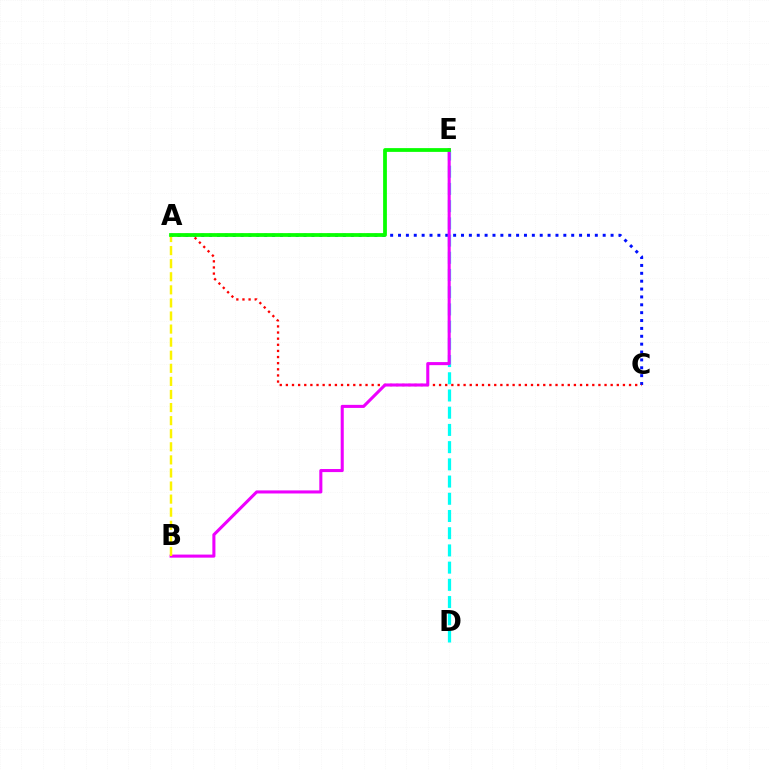{('A', 'C'): [{'color': '#0010ff', 'line_style': 'dotted', 'thickness': 2.14}, {'color': '#ff0000', 'line_style': 'dotted', 'thickness': 1.67}], ('D', 'E'): [{'color': '#00fff6', 'line_style': 'dashed', 'thickness': 2.34}], ('B', 'E'): [{'color': '#ee00ff', 'line_style': 'solid', 'thickness': 2.21}], ('A', 'B'): [{'color': '#fcf500', 'line_style': 'dashed', 'thickness': 1.78}], ('A', 'E'): [{'color': '#08ff00', 'line_style': 'solid', 'thickness': 2.71}]}